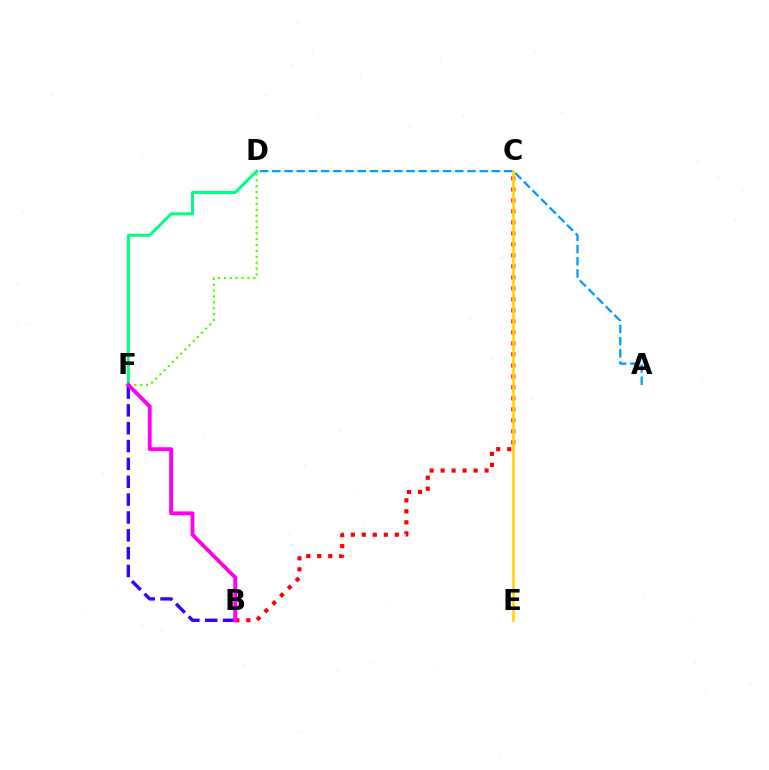{('A', 'D'): [{'color': '#009eff', 'line_style': 'dashed', 'thickness': 1.66}], ('D', 'F'): [{'color': '#4fff00', 'line_style': 'dotted', 'thickness': 1.6}, {'color': '#00ff86', 'line_style': 'solid', 'thickness': 2.15}], ('B', 'C'): [{'color': '#ff0000', 'line_style': 'dotted', 'thickness': 2.99}], ('B', 'F'): [{'color': '#3700ff', 'line_style': 'dashed', 'thickness': 2.42}, {'color': '#ff00ed', 'line_style': 'solid', 'thickness': 2.79}], ('C', 'E'): [{'color': '#ffd500', 'line_style': 'solid', 'thickness': 1.9}]}